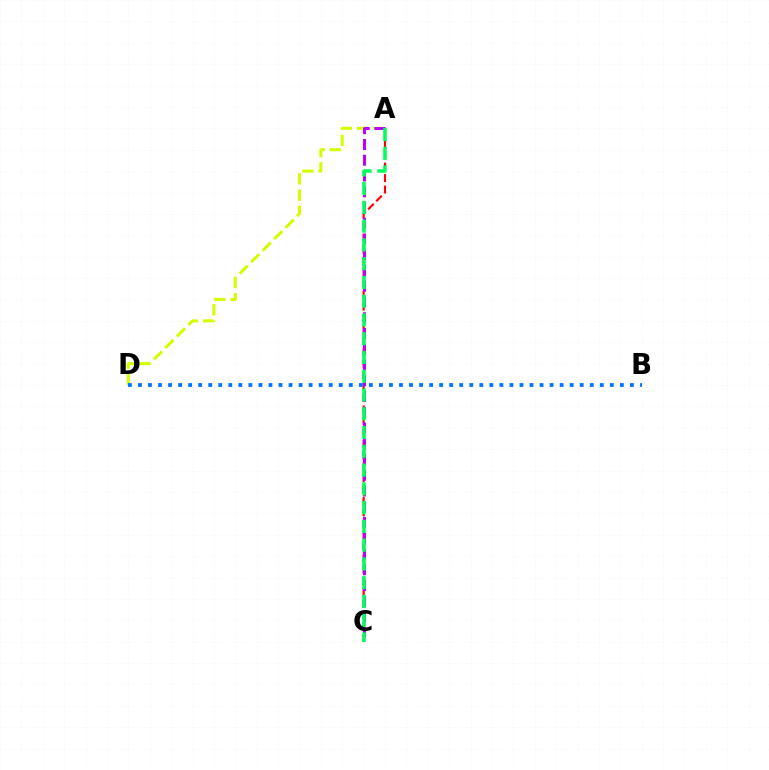{('A', 'C'): [{'color': '#ff0000', 'line_style': 'dashed', 'thickness': 1.55}, {'color': '#b900ff', 'line_style': 'dashed', 'thickness': 2.14}, {'color': '#00ff5c', 'line_style': 'dashed', 'thickness': 2.55}], ('A', 'D'): [{'color': '#d1ff00', 'line_style': 'dashed', 'thickness': 2.21}], ('B', 'D'): [{'color': '#0074ff', 'line_style': 'dotted', 'thickness': 2.73}]}